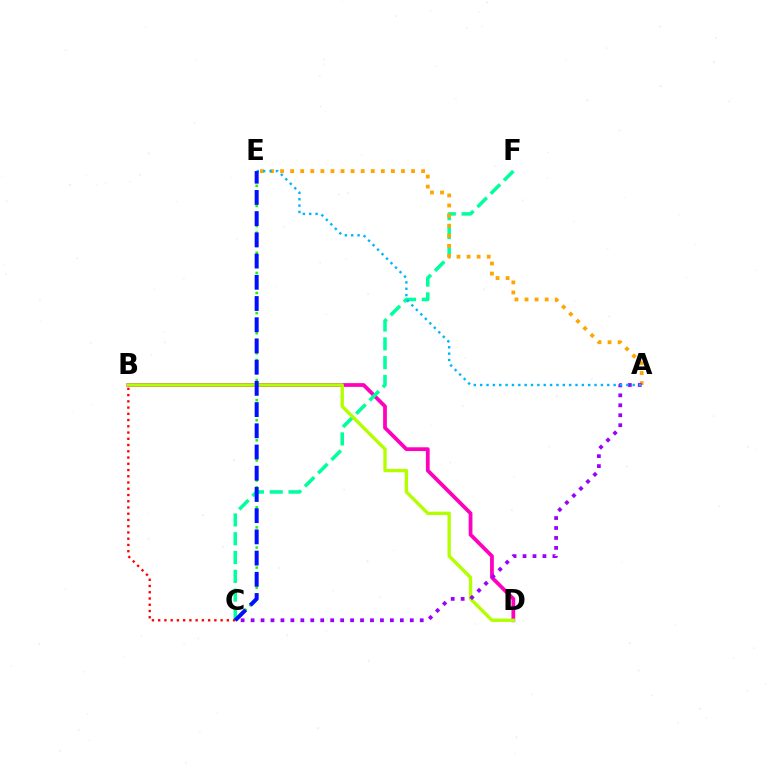{('B', 'D'): [{'color': '#ff00bd', 'line_style': 'solid', 'thickness': 2.71}, {'color': '#b3ff00', 'line_style': 'solid', 'thickness': 2.42}], ('C', 'E'): [{'color': '#08ff00', 'line_style': 'dotted', 'thickness': 1.82}, {'color': '#0010ff', 'line_style': 'dashed', 'thickness': 2.88}], ('C', 'F'): [{'color': '#00ff9d', 'line_style': 'dashed', 'thickness': 2.55}], ('A', 'E'): [{'color': '#ffa500', 'line_style': 'dotted', 'thickness': 2.74}, {'color': '#00b5ff', 'line_style': 'dotted', 'thickness': 1.73}], ('A', 'C'): [{'color': '#9b00ff', 'line_style': 'dotted', 'thickness': 2.7}], ('B', 'C'): [{'color': '#ff0000', 'line_style': 'dotted', 'thickness': 1.7}]}